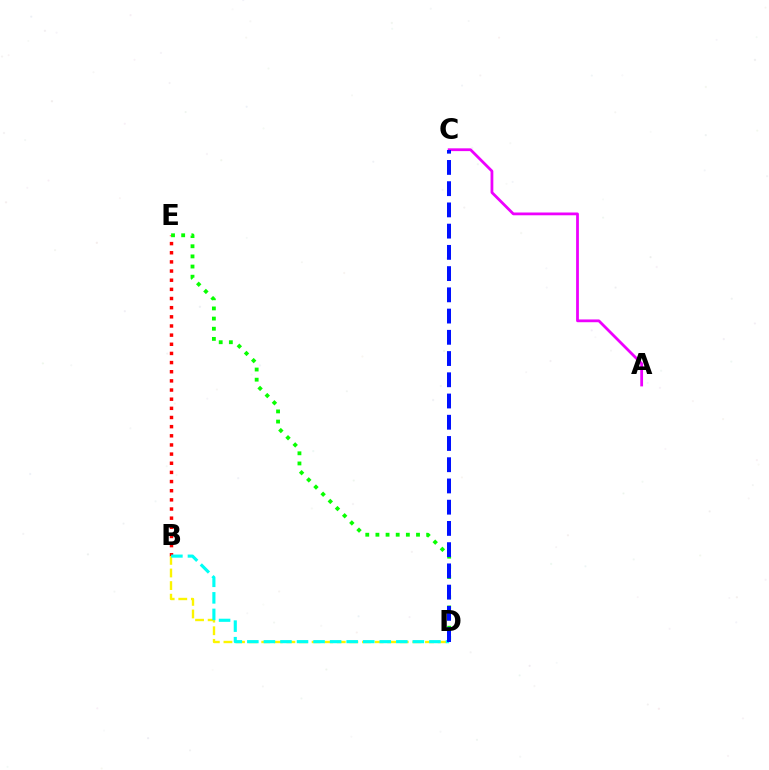{('B', 'E'): [{'color': '#ff0000', 'line_style': 'dotted', 'thickness': 2.49}], ('B', 'D'): [{'color': '#fcf500', 'line_style': 'dashed', 'thickness': 1.71}, {'color': '#00fff6', 'line_style': 'dashed', 'thickness': 2.25}], ('D', 'E'): [{'color': '#08ff00', 'line_style': 'dotted', 'thickness': 2.76}], ('A', 'C'): [{'color': '#ee00ff', 'line_style': 'solid', 'thickness': 2.0}], ('C', 'D'): [{'color': '#0010ff', 'line_style': 'dashed', 'thickness': 2.88}]}